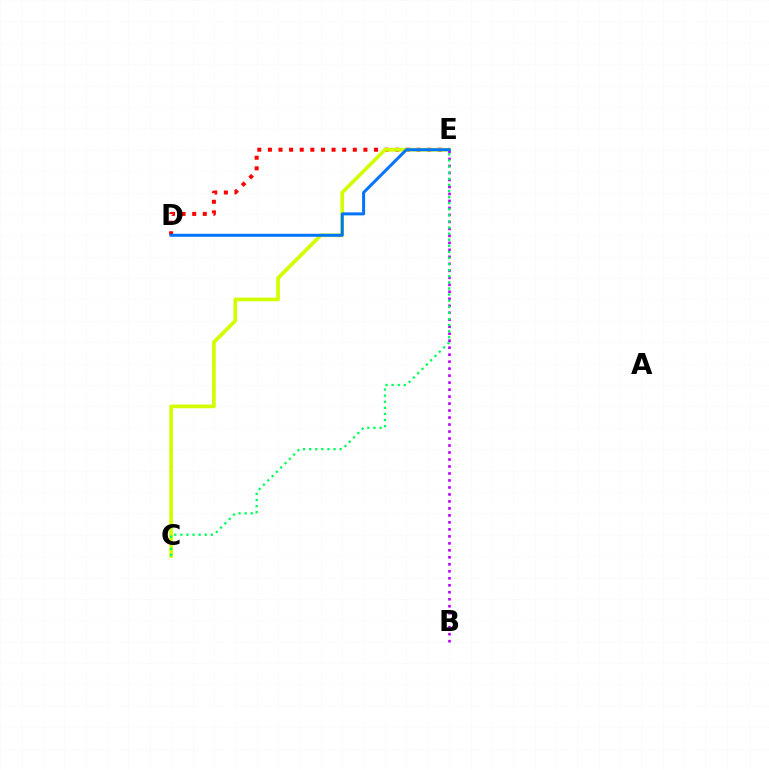{('D', 'E'): [{'color': '#ff0000', 'line_style': 'dotted', 'thickness': 2.88}, {'color': '#0074ff', 'line_style': 'solid', 'thickness': 2.16}], ('C', 'E'): [{'color': '#d1ff00', 'line_style': 'solid', 'thickness': 2.65}, {'color': '#00ff5c', 'line_style': 'dotted', 'thickness': 1.66}], ('B', 'E'): [{'color': '#b900ff', 'line_style': 'dotted', 'thickness': 1.9}]}